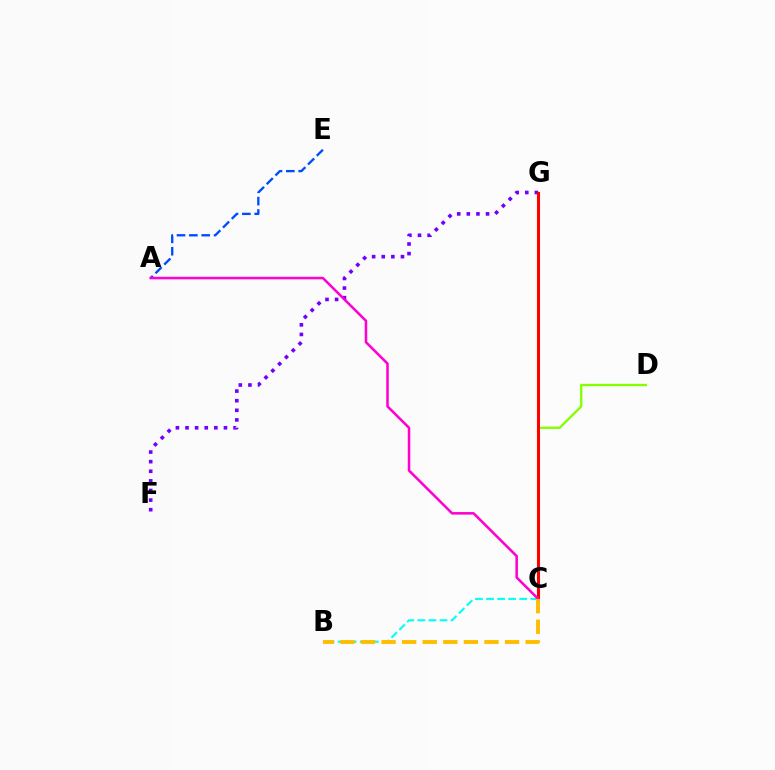{('F', 'G'): [{'color': '#7200ff', 'line_style': 'dotted', 'thickness': 2.61}], ('C', 'D'): [{'color': '#84ff00', 'line_style': 'solid', 'thickness': 1.67}], ('C', 'G'): [{'color': '#00ff39', 'line_style': 'dotted', 'thickness': 2.11}, {'color': '#ff0000', 'line_style': 'solid', 'thickness': 2.21}], ('B', 'C'): [{'color': '#00fff6', 'line_style': 'dashed', 'thickness': 1.5}, {'color': '#ffbd00', 'line_style': 'dashed', 'thickness': 2.8}], ('A', 'E'): [{'color': '#004bff', 'line_style': 'dashed', 'thickness': 1.68}], ('A', 'C'): [{'color': '#ff00cf', 'line_style': 'solid', 'thickness': 1.83}]}